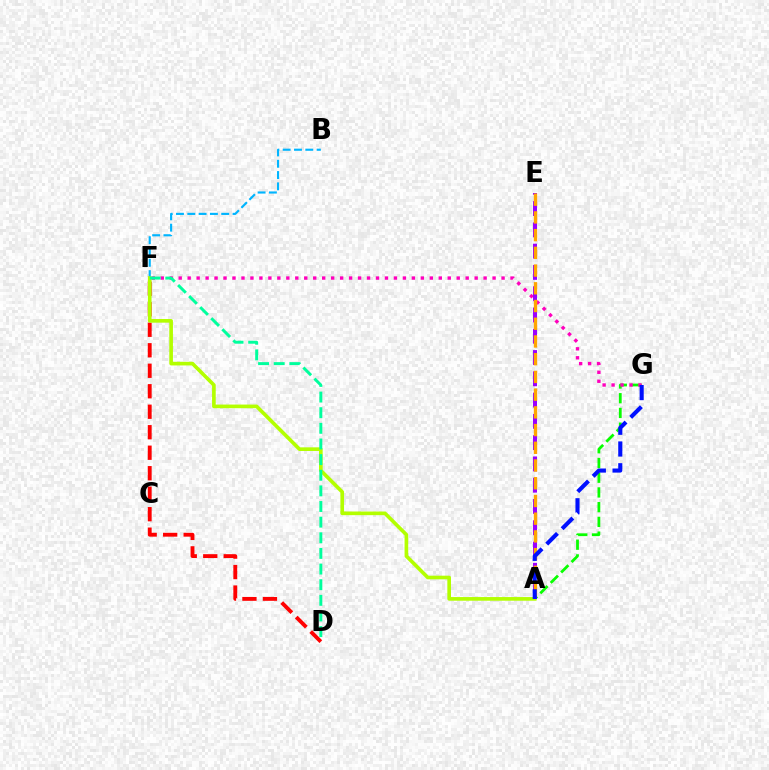{('A', 'G'): [{'color': '#08ff00', 'line_style': 'dashed', 'thickness': 2.0}, {'color': '#0010ff', 'line_style': 'dashed', 'thickness': 2.96}], ('B', 'F'): [{'color': '#00b5ff', 'line_style': 'dashed', 'thickness': 1.54}], ('D', 'F'): [{'color': '#ff0000', 'line_style': 'dashed', 'thickness': 2.78}, {'color': '#00ff9d', 'line_style': 'dashed', 'thickness': 2.12}], ('F', 'G'): [{'color': '#ff00bd', 'line_style': 'dotted', 'thickness': 2.44}], ('A', 'F'): [{'color': '#b3ff00', 'line_style': 'solid', 'thickness': 2.63}], ('A', 'E'): [{'color': '#9b00ff', 'line_style': 'dashed', 'thickness': 2.89}, {'color': '#ffa500', 'line_style': 'dashed', 'thickness': 2.41}]}